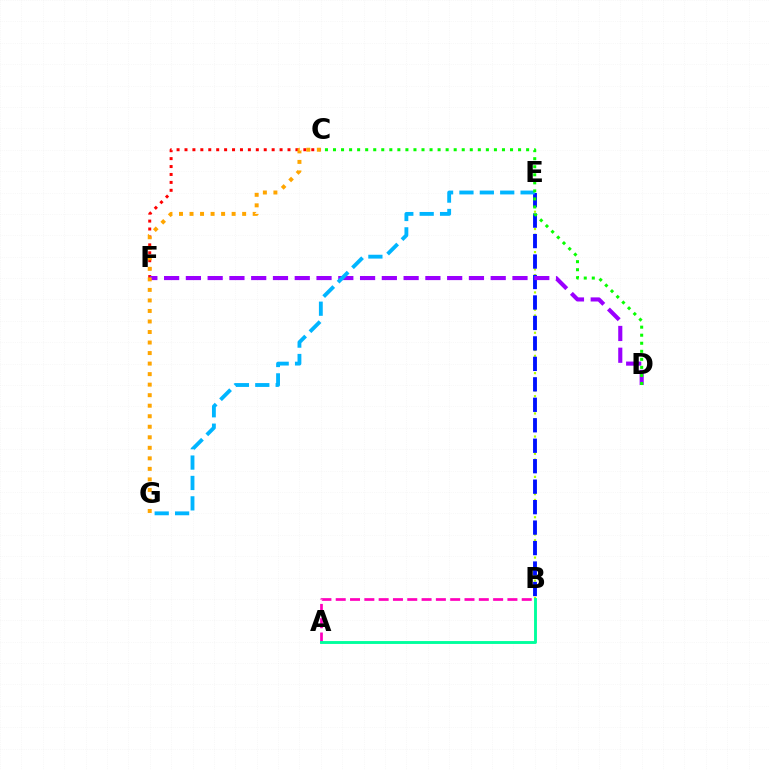{('A', 'B'): [{'color': '#ff00bd', 'line_style': 'dashed', 'thickness': 1.94}, {'color': '#00ff9d', 'line_style': 'solid', 'thickness': 2.07}], ('C', 'F'): [{'color': '#ff0000', 'line_style': 'dotted', 'thickness': 2.15}], ('B', 'E'): [{'color': '#b3ff00', 'line_style': 'dotted', 'thickness': 1.57}, {'color': '#0010ff', 'line_style': 'dashed', 'thickness': 2.78}], ('D', 'F'): [{'color': '#9b00ff', 'line_style': 'dashed', 'thickness': 2.96}], ('E', 'G'): [{'color': '#00b5ff', 'line_style': 'dashed', 'thickness': 2.77}], ('C', 'G'): [{'color': '#ffa500', 'line_style': 'dotted', 'thickness': 2.86}], ('C', 'D'): [{'color': '#08ff00', 'line_style': 'dotted', 'thickness': 2.19}]}